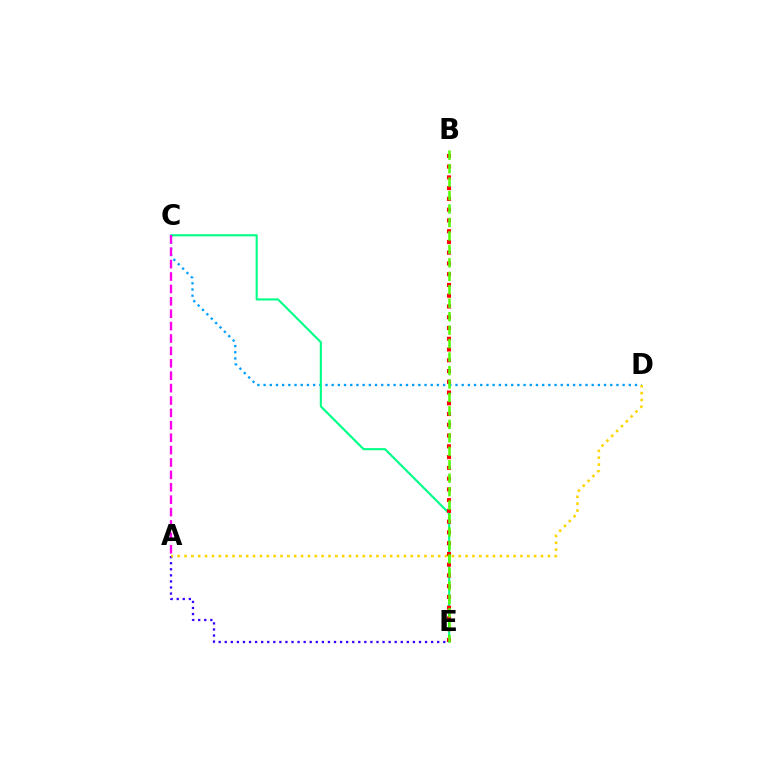{('C', 'D'): [{'color': '#009eff', 'line_style': 'dotted', 'thickness': 1.68}], ('A', 'E'): [{'color': '#3700ff', 'line_style': 'dotted', 'thickness': 1.65}], ('C', 'E'): [{'color': '#00ff86', 'line_style': 'solid', 'thickness': 1.52}], ('A', 'D'): [{'color': '#ffd500', 'line_style': 'dotted', 'thickness': 1.86}], ('B', 'E'): [{'color': '#ff0000', 'line_style': 'dotted', 'thickness': 2.92}, {'color': '#4fff00', 'line_style': 'dashed', 'thickness': 1.83}], ('A', 'C'): [{'color': '#ff00ed', 'line_style': 'dashed', 'thickness': 1.68}]}